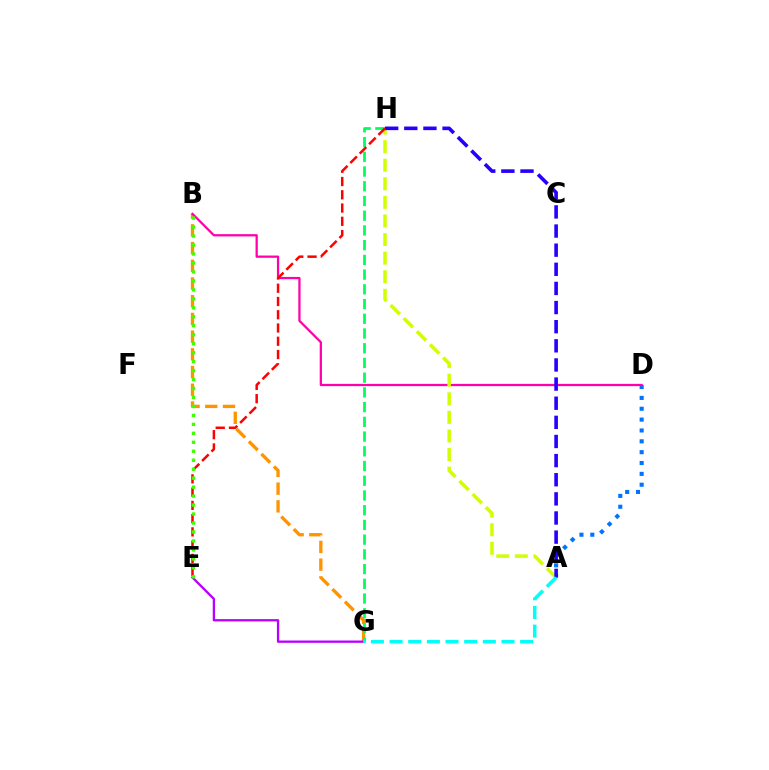{('A', 'D'): [{'color': '#0074ff', 'line_style': 'dotted', 'thickness': 2.95}], ('B', 'G'): [{'color': '#ff9400', 'line_style': 'dashed', 'thickness': 2.41}], ('E', 'G'): [{'color': '#b900ff', 'line_style': 'solid', 'thickness': 1.67}], ('B', 'D'): [{'color': '#ff00ac', 'line_style': 'solid', 'thickness': 1.63}], ('A', 'H'): [{'color': '#d1ff00', 'line_style': 'dashed', 'thickness': 2.52}, {'color': '#2500ff', 'line_style': 'dashed', 'thickness': 2.6}], ('G', 'H'): [{'color': '#00ff5c', 'line_style': 'dashed', 'thickness': 2.0}], ('E', 'H'): [{'color': '#ff0000', 'line_style': 'dashed', 'thickness': 1.8}], ('B', 'E'): [{'color': '#3dff00', 'line_style': 'dotted', 'thickness': 2.44}], ('A', 'G'): [{'color': '#00fff6', 'line_style': 'dashed', 'thickness': 2.53}]}